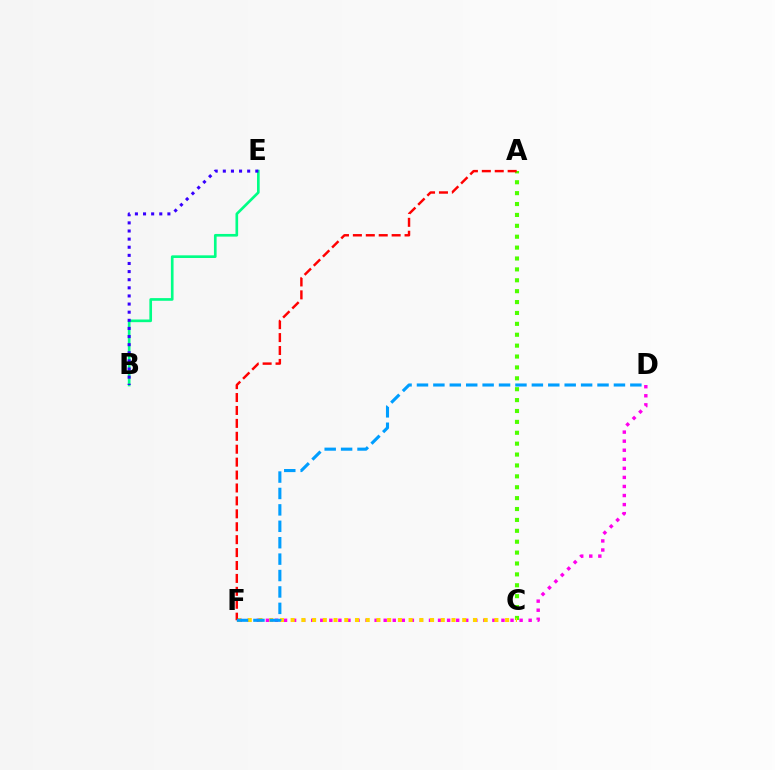{('A', 'C'): [{'color': '#4fff00', 'line_style': 'dotted', 'thickness': 2.96}], ('D', 'F'): [{'color': '#ff00ed', 'line_style': 'dotted', 'thickness': 2.46}, {'color': '#009eff', 'line_style': 'dashed', 'thickness': 2.23}], ('C', 'F'): [{'color': '#ffd500', 'line_style': 'dotted', 'thickness': 2.91}], ('B', 'E'): [{'color': '#00ff86', 'line_style': 'solid', 'thickness': 1.92}, {'color': '#3700ff', 'line_style': 'dotted', 'thickness': 2.21}], ('A', 'F'): [{'color': '#ff0000', 'line_style': 'dashed', 'thickness': 1.76}]}